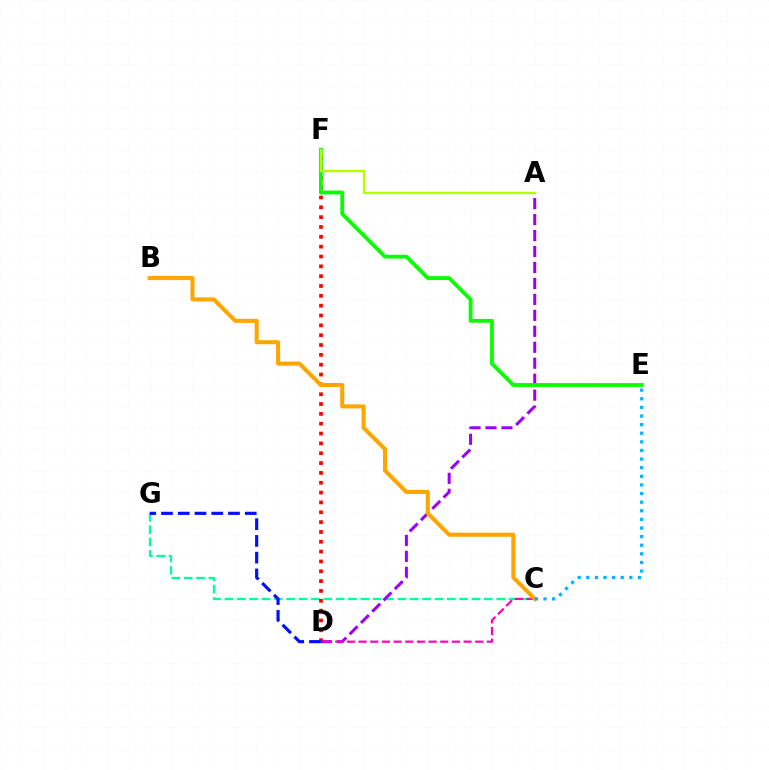{('C', 'G'): [{'color': '#00ff9d', 'line_style': 'dashed', 'thickness': 1.68}], ('A', 'D'): [{'color': '#9b00ff', 'line_style': 'dashed', 'thickness': 2.17}], ('D', 'F'): [{'color': '#ff0000', 'line_style': 'dotted', 'thickness': 2.67}], ('C', 'D'): [{'color': '#ff00bd', 'line_style': 'dashed', 'thickness': 1.58}], ('E', 'F'): [{'color': '#08ff00', 'line_style': 'solid', 'thickness': 2.74}], ('A', 'F'): [{'color': '#b3ff00', 'line_style': 'solid', 'thickness': 1.67}], ('D', 'G'): [{'color': '#0010ff', 'line_style': 'dashed', 'thickness': 2.28}], ('B', 'C'): [{'color': '#ffa500', 'line_style': 'solid', 'thickness': 2.92}], ('C', 'E'): [{'color': '#00b5ff', 'line_style': 'dotted', 'thickness': 2.34}]}